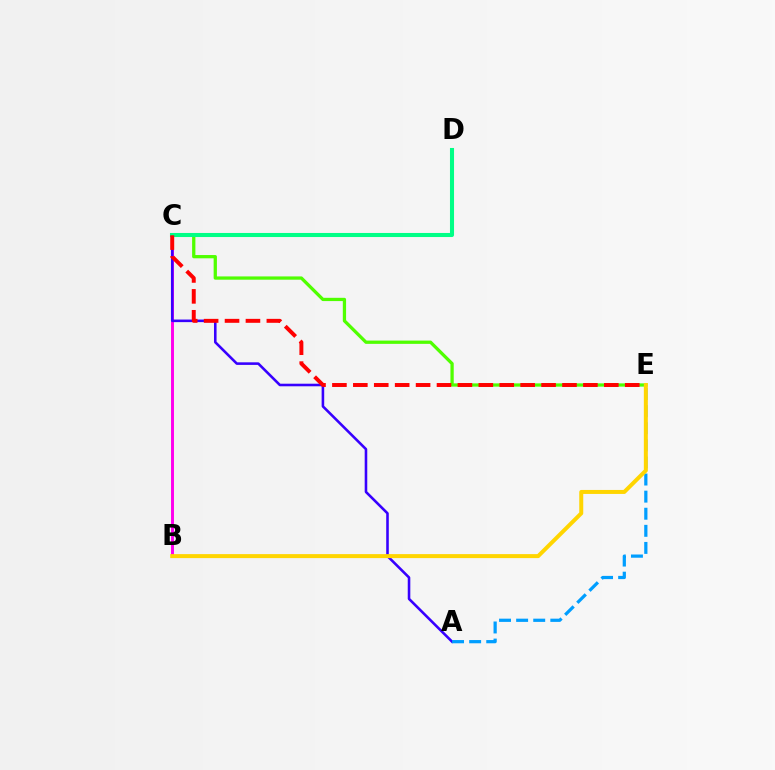{('B', 'C'): [{'color': '#ff00ed', 'line_style': 'solid', 'thickness': 2.12}], ('C', 'E'): [{'color': '#4fff00', 'line_style': 'solid', 'thickness': 2.36}, {'color': '#ff0000', 'line_style': 'dashed', 'thickness': 2.84}], ('A', 'C'): [{'color': '#3700ff', 'line_style': 'solid', 'thickness': 1.86}], ('A', 'E'): [{'color': '#009eff', 'line_style': 'dashed', 'thickness': 2.32}], ('B', 'E'): [{'color': '#ffd500', 'line_style': 'solid', 'thickness': 2.87}], ('C', 'D'): [{'color': '#00ff86', 'line_style': 'solid', 'thickness': 2.92}]}